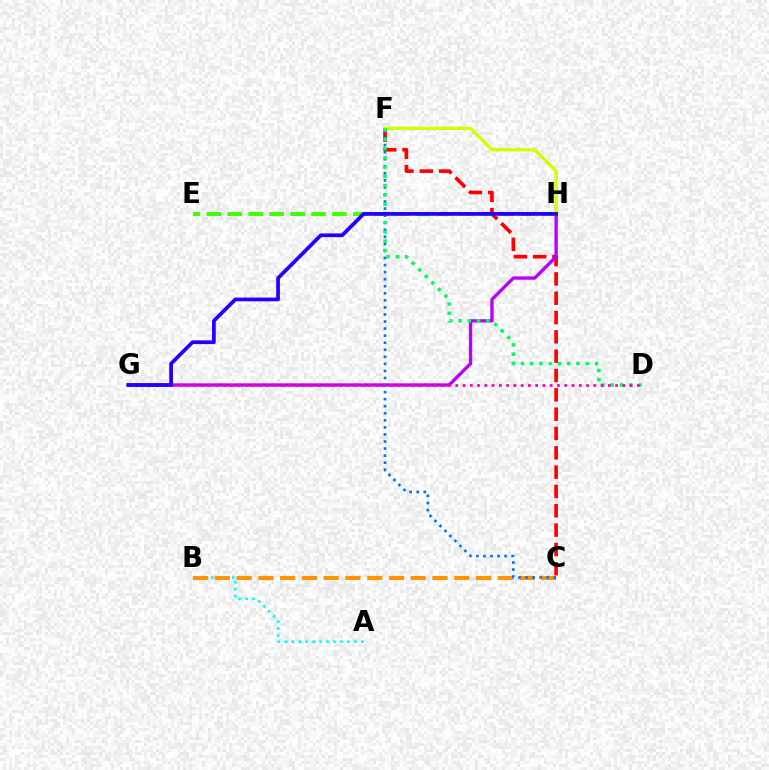{('A', 'B'): [{'color': '#00fff6', 'line_style': 'dotted', 'thickness': 1.89}], ('C', 'F'): [{'color': '#ff0000', 'line_style': 'dashed', 'thickness': 2.63}, {'color': '#0074ff', 'line_style': 'dotted', 'thickness': 1.92}], ('B', 'C'): [{'color': '#ff9400', 'line_style': 'dashed', 'thickness': 2.96}], ('F', 'H'): [{'color': '#d1ff00', 'line_style': 'solid', 'thickness': 2.37}], ('G', 'H'): [{'color': '#b900ff', 'line_style': 'solid', 'thickness': 2.4}, {'color': '#2500ff', 'line_style': 'solid', 'thickness': 2.69}], ('D', 'F'): [{'color': '#00ff5c', 'line_style': 'dotted', 'thickness': 2.52}], ('E', 'H'): [{'color': '#3dff00', 'line_style': 'dashed', 'thickness': 2.84}], ('D', 'G'): [{'color': '#ff00ac', 'line_style': 'dotted', 'thickness': 1.97}]}